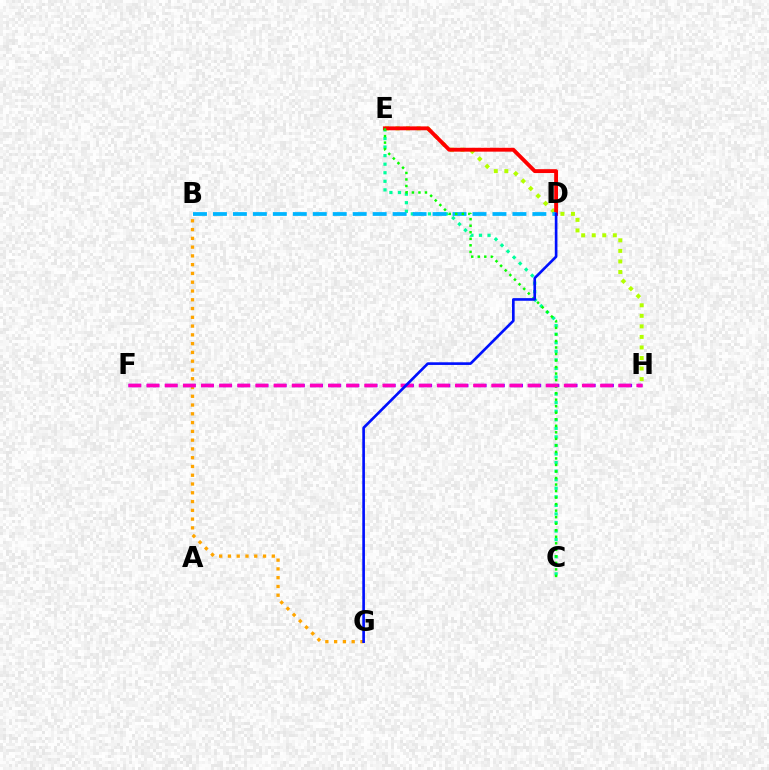{('B', 'G'): [{'color': '#ffa500', 'line_style': 'dotted', 'thickness': 2.38}], ('C', 'E'): [{'color': '#00ff9d', 'line_style': 'dotted', 'thickness': 2.33}, {'color': '#08ff00', 'line_style': 'dotted', 'thickness': 1.77}], ('F', 'H'): [{'color': '#9b00ff', 'line_style': 'dashed', 'thickness': 2.47}, {'color': '#ff00bd', 'line_style': 'dashed', 'thickness': 2.46}], ('E', 'H'): [{'color': '#b3ff00', 'line_style': 'dotted', 'thickness': 2.86}], ('D', 'E'): [{'color': '#ff0000', 'line_style': 'solid', 'thickness': 2.79}], ('B', 'D'): [{'color': '#00b5ff', 'line_style': 'dashed', 'thickness': 2.71}], ('D', 'G'): [{'color': '#0010ff', 'line_style': 'solid', 'thickness': 1.91}]}